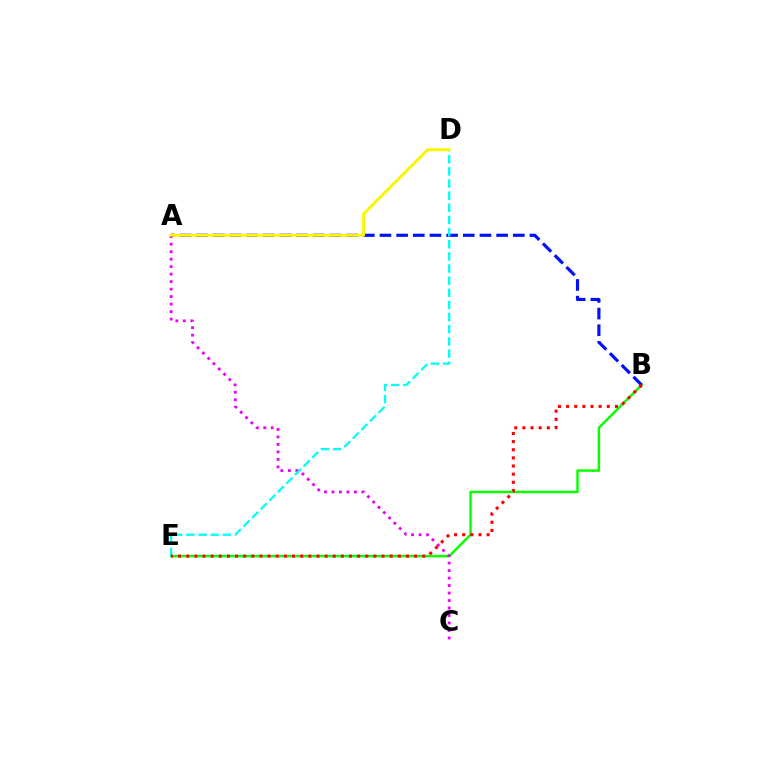{('B', 'E'): [{'color': '#08ff00', 'line_style': 'solid', 'thickness': 1.78}, {'color': '#ff0000', 'line_style': 'dotted', 'thickness': 2.21}], ('A', 'B'): [{'color': '#0010ff', 'line_style': 'dashed', 'thickness': 2.26}], ('A', 'C'): [{'color': '#ee00ff', 'line_style': 'dotted', 'thickness': 2.03}], ('D', 'E'): [{'color': '#00fff6', 'line_style': 'dashed', 'thickness': 1.65}], ('A', 'D'): [{'color': '#fcf500', 'line_style': 'solid', 'thickness': 2.12}]}